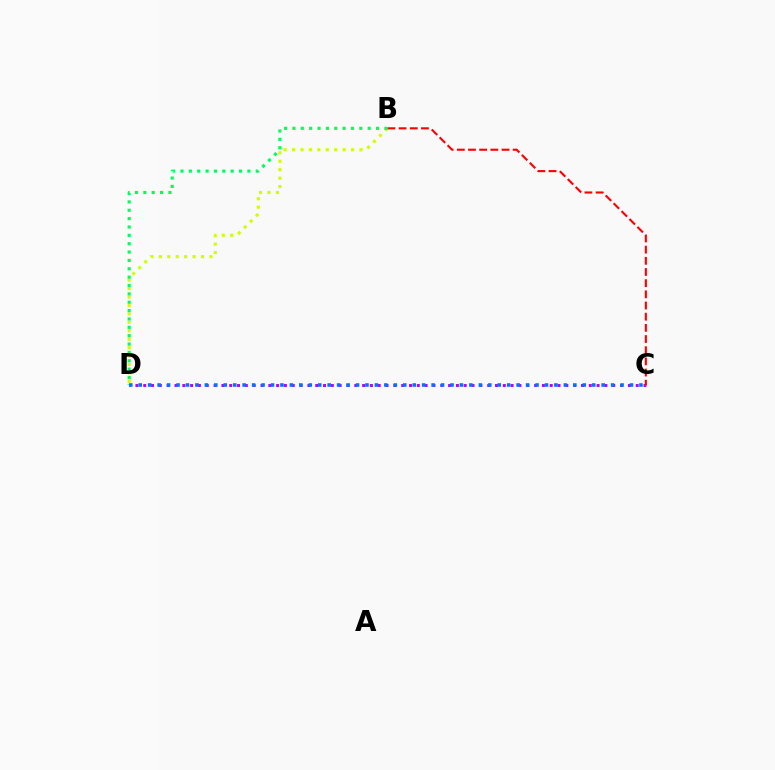{('B', 'D'): [{'color': '#d1ff00', 'line_style': 'dotted', 'thickness': 2.29}, {'color': '#00ff5c', 'line_style': 'dotted', 'thickness': 2.27}], ('C', 'D'): [{'color': '#b900ff', 'line_style': 'dotted', 'thickness': 2.12}, {'color': '#0074ff', 'line_style': 'dotted', 'thickness': 2.57}], ('B', 'C'): [{'color': '#ff0000', 'line_style': 'dashed', 'thickness': 1.52}]}